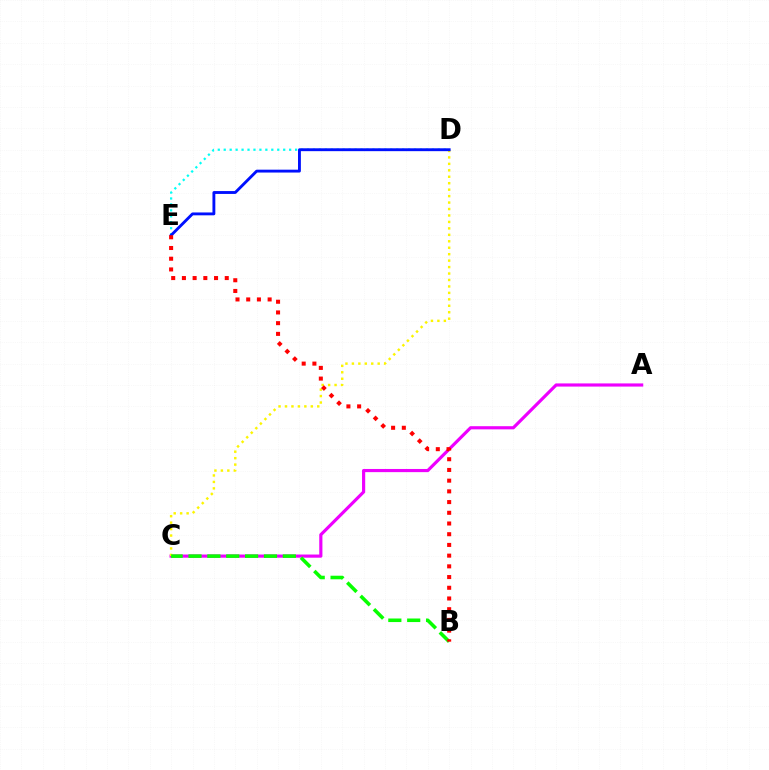{('A', 'C'): [{'color': '#ee00ff', 'line_style': 'solid', 'thickness': 2.28}], ('D', 'E'): [{'color': '#00fff6', 'line_style': 'dotted', 'thickness': 1.62}, {'color': '#0010ff', 'line_style': 'solid', 'thickness': 2.06}], ('C', 'D'): [{'color': '#fcf500', 'line_style': 'dotted', 'thickness': 1.75}], ('B', 'C'): [{'color': '#08ff00', 'line_style': 'dashed', 'thickness': 2.56}], ('B', 'E'): [{'color': '#ff0000', 'line_style': 'dotted', 'thickness': 2.91}]}